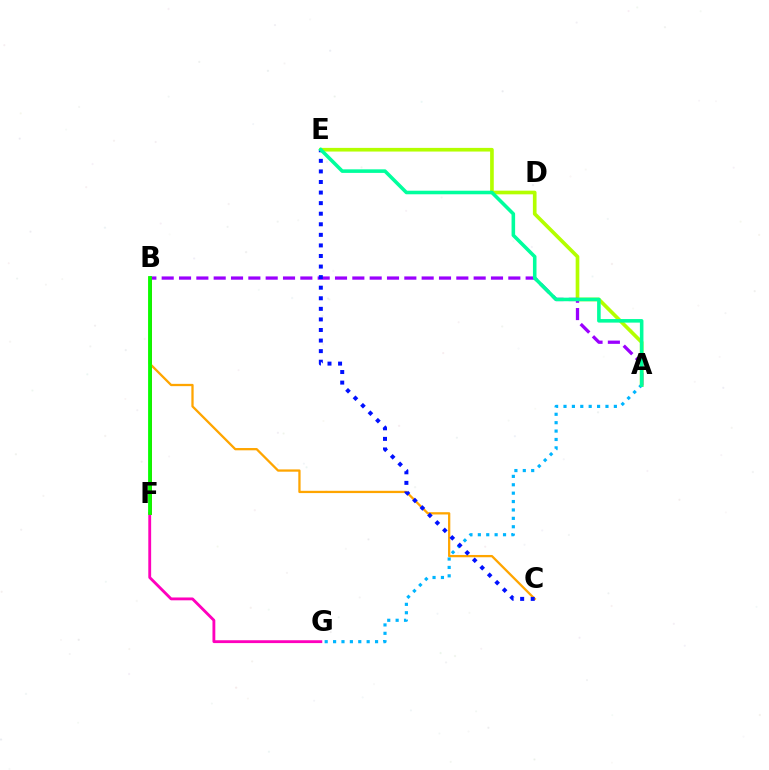{('B', 'F'): [{'color': '#ff0000', 'line_style': 'solid', 'thickness': 2.05}, {'color': '#08ff00', 'line_style': 'solid', 'thickness': 2.74}], ('B', 'C'): [{'color': '#ffa500', 'line_style': 'solid', 'thickness': 1.64}], ('A', 'E'): [{'color': '#b3ff00', 'line_style': 'solid', 'thickness': 2.64}, {'color': '#00ff9d', 'line_style': 'solid', 'thickness': 2.57}], ('F', 'G'): [{'color': '#ff00bd', 'line_style': 'solid', 'thickness': 2.05}], ('A', 'B'): [{'color': '#9b00ff', 'line_style': 'dashed', 'thickness': 2.35}], ('A', 'G'): [{'color': '#00b5ff', 'line_style': 'dotted', 'thickness': 2.28}], ('C', 'E'): [{'color': '#0010ff', 'line_style': 'dotted', 'thickness': 2.87}]}